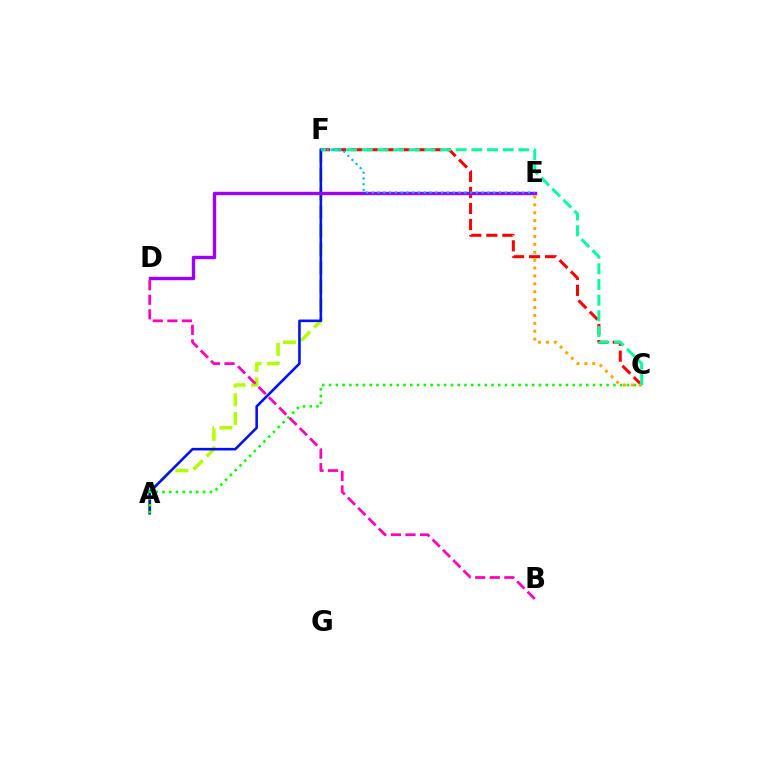{('C', 'F'): [{'color': '#ff0000', 'line_style': 'dashed', 'thickness': 2.18}, {'color': '#00ff9d', 'line_style': 'dashed', 'thickness': 2.13}], ('A', 'F'): [{'color': '#b3ff00', 'line_style': 'dashed', 'thickness': 2.53}, {'color': '#0010ff', 'line_style': 'solid', 'thickness': 1.86}], ('B', 'D'): [{'color': '#ff00bd', 'line_style': 'dashed', 'thickness': 1.98}], ('A', 'C'): [{'color': '#08ff00', 'line_style': 'dotted', 'thickness': 1.84}], ('D', 'E'): [{'color': '#9b00ff', 'line_style': 'solid', 'thickness': 2.43}], ('C', 'E'): [{'color': '#ffa500', 'line_style': 'dotted', 'thickness': 2.14}], ('E', 'F'): [{'color': '#00b5ff', 'line_style': 'dotted', 'thickness': 1.57}]}